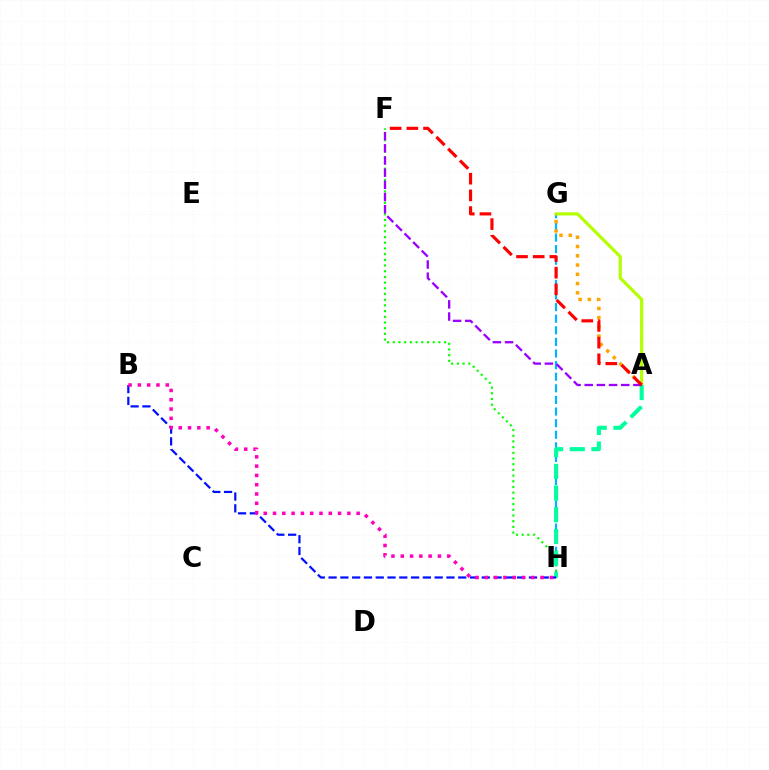{('G', 'H'): [{'color': '#00b5ff', 'line_style': 'dashed', 'thickness': 1.58}], ('F', 'H'): [{'color': '#08ff00', 'line_style': 'dotted', 'thickness': 1.55}], ('A', 'G'): [{'color': '#b3ff00', 'line_style': 'solid', 'thickness': 2.28}, {'color': '#ffa500', 'line_style': 'dotted', 'thickness': 2.51}], ('A', 'H'): [{'color': '#00ff9d', 'line_style': 'dashed', 'thickness': 2.95}], ('B', 'H'): [{'color': '#0010ff', 'line_style': 'dashed', 'thickness': 1.6}, {'color': '#ff00bd', 'line_style': 'dotted', 'thickness': 2.53}], ('A', 'F'): [{'color': '#9b00ff', 'line_style': 'dashed', 'thickness': 1.65}, {'color': '#ff0000', 'line_style': 'dashed', 'thickness': 2.27}]}